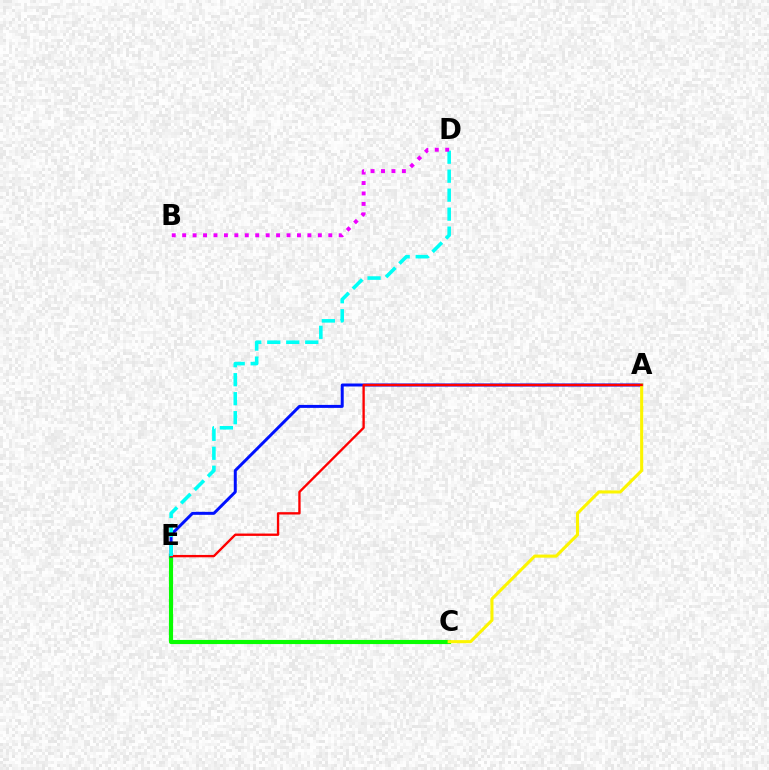{('C', 'E'): [{'color': '#08ff00', 'line_style': 'solid', 'thickness': 2.98}], ('A', 'E'): [{'color': '#0010ff', 'line_style': 'solid', 'thickness': 2.15}, {'color': '#ff0000', 'line_style': 'solid', 'thickness': 1.69}], ('A', 'C'): [{'color': '#fcf500', 'line_style': 'solid', 'thickness': 2.22}], ('D', 'E'): [{'color': '#00fff6', 'line_style': 'dashed', 'thickness': 2.58}], ('B', 'D'): [{'color': '#ee00ff', 'line_style': 'dotted', 'thickness': 2.84}]}